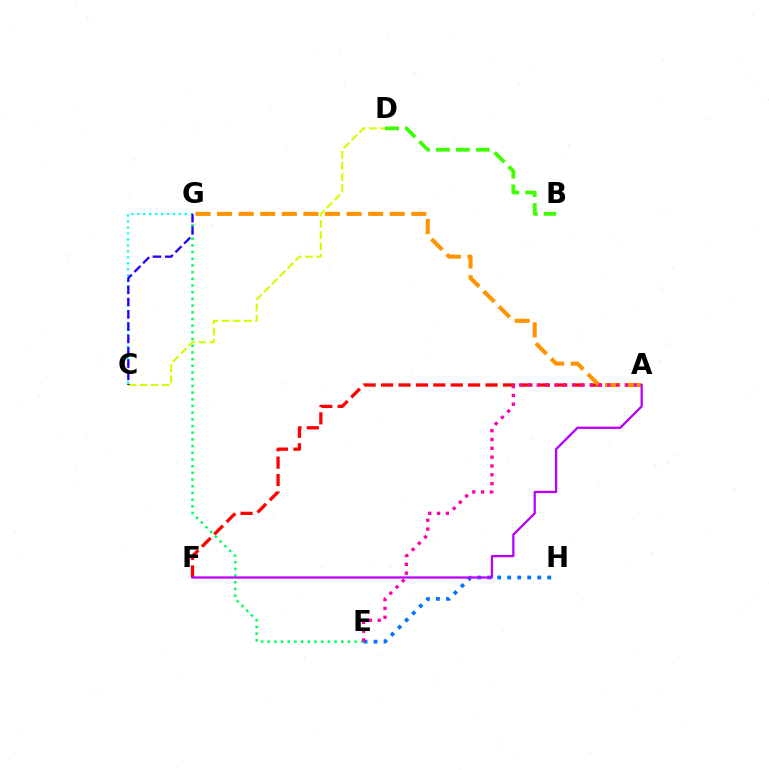{('E', 'G'): [{'color': '#00ff5c', 'line_style': 'dotted', 'thickness': 1.82}], ('A', 'F'): [{'color': '#ff0000', 'line_style': 'dashed', 'thickness': 2.37}, {'color': '#b900ff', 'line_style': 'solid', 'thickness': 1.64}], ('E', 'H'): [{'color': '#0074ff', 'line_style': 'dotted', 'thickness': 2.72}], ('A', 'G'): [{'color': '#ff9400', 'line_style': 'dashed', 'thickness': 2.93}], ('A', 'E'): [{'color': '#ff00ac', 'line_style': 'dotted', 'thickness': 2.4}], ('C', 'G'): [{'color': '#00fff6', 'line_style': 'dotted', 'thickness': 1.62}, {'color': '#2500ff', 'line_style': 'dashed', 'thickness': 1.67}], ('C', 'D'): [{'color': '#d1ff00', 'line_style': 'dashed', 'thickness': 1.51}], ('B', 'D'): [{'color': '#3dff00', 'line_style': 'dashed', 'thickness': 2.71}]}